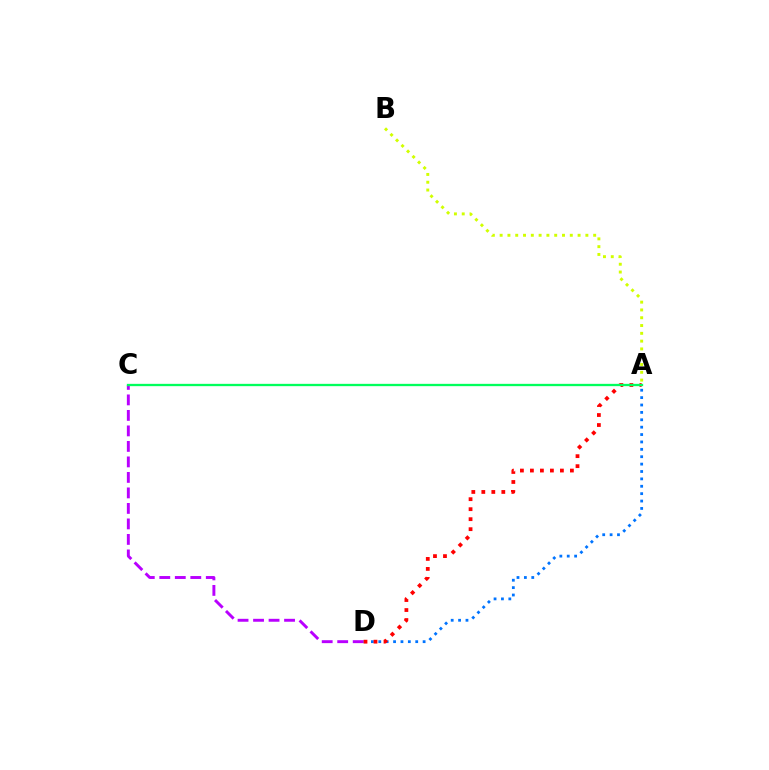{('C', 'D'): [{'color': '#b900ff', 'line_style': 'dashed', 'thickness': 2.11}], ('A', 'D'): [{'color': '#0074ff', 'line_style': 'dotted', 'thickness': 2.01}, {'color': '#ff0000', 'line_style': 'dotted', 'thickness': 2.72}], ('A', 'B'): [{'color': '#d1ff00', 'line_style': 'dotted', 'thickness': 2.12}], ('A', 'C'): [{'color': '#00ff5c', 'line_style': 'solid', 'thickness': 1.66}]}